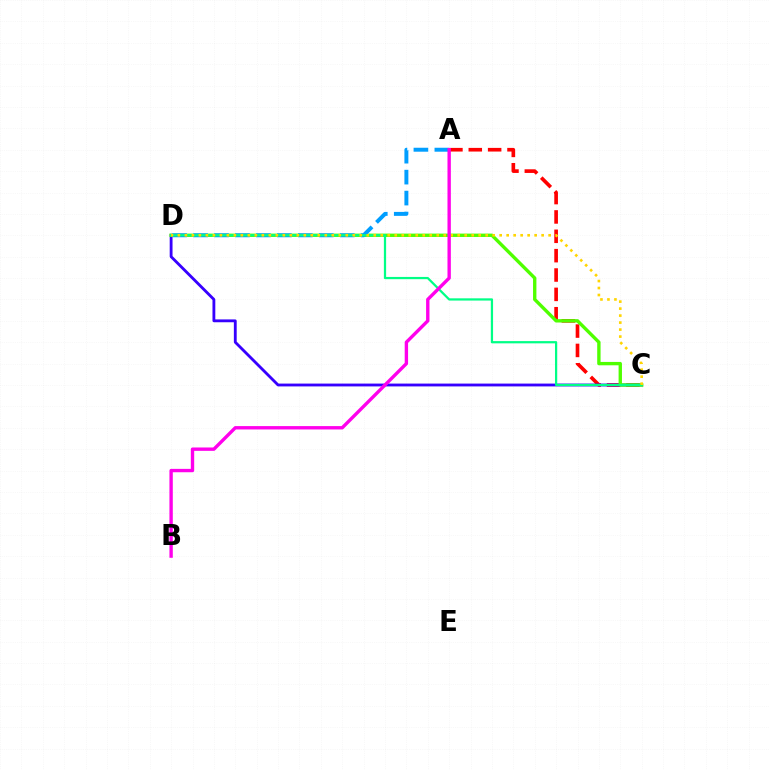{('A', 'C'): [{'color': '#ff0000', 'line_style': 'dashed', 'thickness': 2.63}], ('C', 'D'): [{'color': '#3700ff', 'line_style': 'solid', 'thickness': 2.04}, {'color': '#4fff00', 'line_style': 'solid', 'thickness': 2.42}, {'color': '#00ff86', 'line_style': 'solid', 'thickness': 1.61}, {'color': '#ffd500', 'line_style': 'dotted', 'thickness': 1.9}], ('A', 'D'): [{'color': '#009eff', 'line_style': 'dashed', 'thickness': 2.85}], ('A', 'B'): [{'color': '#ff00ed', 'line_style': 'solid', 'thickness': 2.43}]}